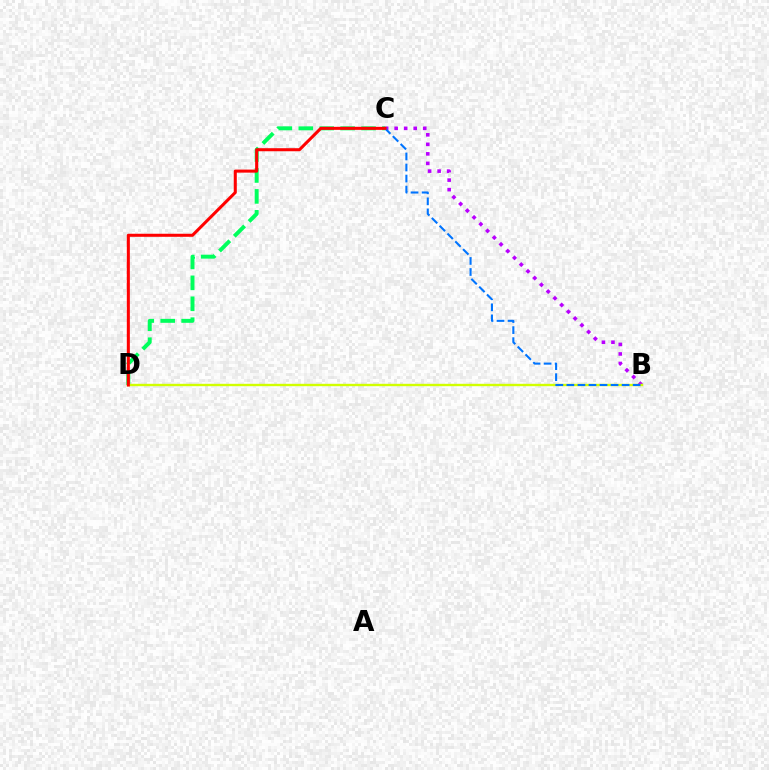{('C', 'D'): [{'color': '#00ff5c', 'line_style': 'dashed', 'thickness': 2.84}, {'color': '#ff0000', 'line_style': 'solid', 'thickness': 2.19}], ('B', 'C'): [{'color': '#b900ff', 'line_style': 'dotted', 'thickness': 2.59}, {'color': '#0074ff', 'line_style': 'dashed', 'thickness': 1.5}], ('B', 'D'): [{'color': '#d1ff00', 'line_style': 'solid', 'thickness': 1.72}]}